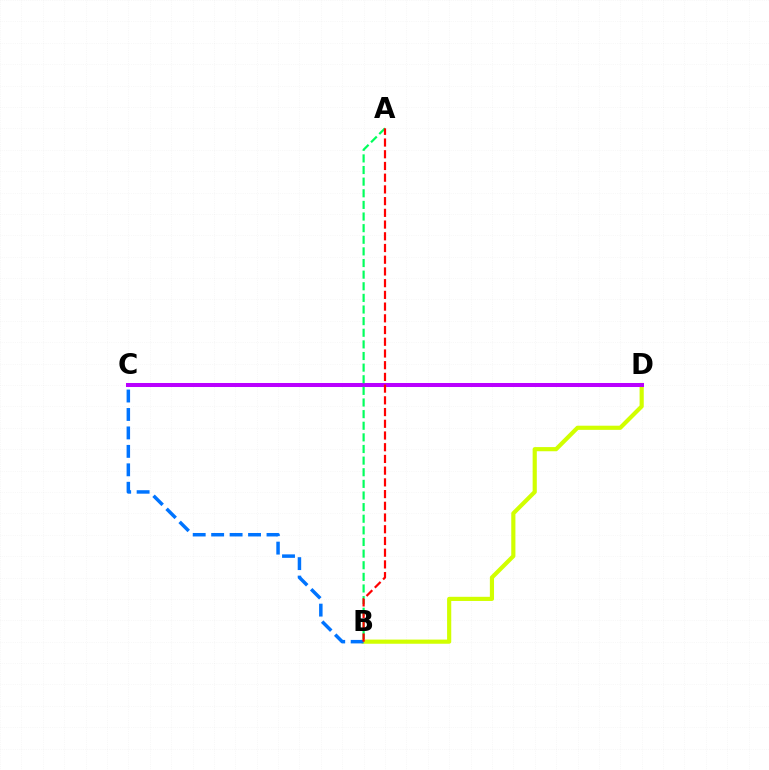{('B', 'D'): [{'color': '#d1ff00', 'line_style': 'solid', 'thickness': 2.99}], ('C', 'D'): [{'color': '#b900ff', 'line_style': 'solid', 'thickness': 2.89}], ('B', 'C'): [{'color': '#0074ff', 'line_style': 'dashed', 'thickness': 2.51}], ('A', 'B'): [{'color': '#00ff5c', 'line_style': 'dashed', 'thickness': 1.58}, {'color': '#ff0000', 'line_style': 'dashed', 'thickness': 1.59}]}